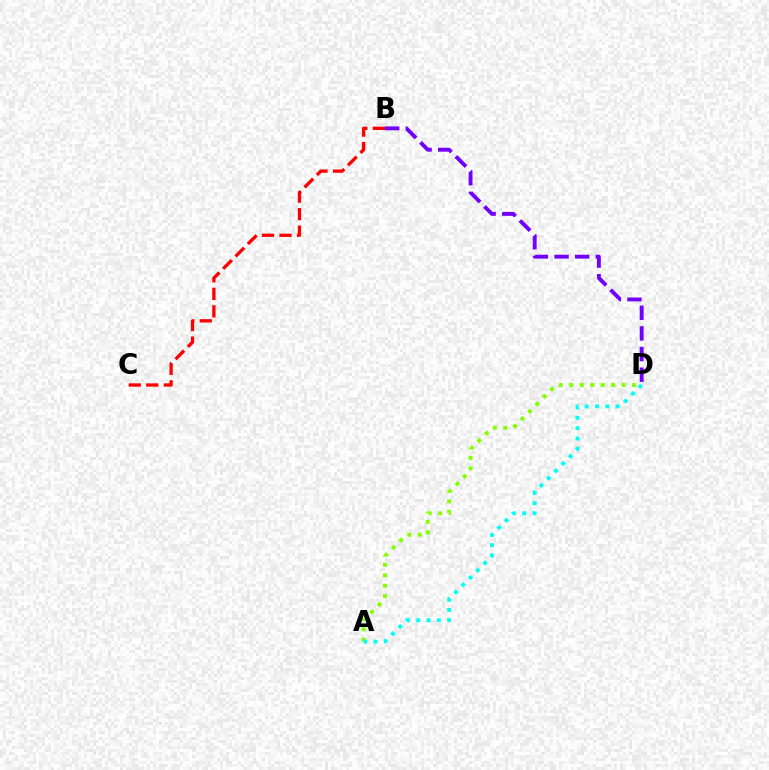{('A', 'D'): [{'color': '#84ff00', 'line_style': 'dotted', 'thickness': 2.84}, {'color': '#00fff6', 'line_style': 'dotted', 'thickness': 2.8}], ('B', 'C'): [{'color': '#ff0000', 'line_style': 'dashed', 'thickness': 2.38}], ('B', 'D'): [{'color': '#7200ff', 'line_style': 'dashed', 'thickness': 2.8}]}